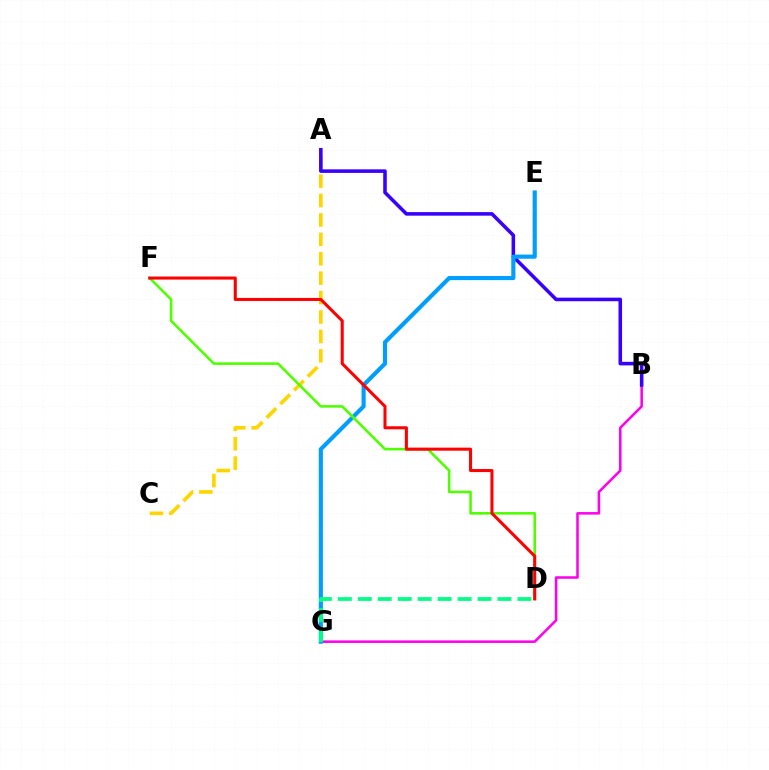{('B', 'G'): [{'color': '#ff00ed', 'line_style': 'solid', 'thickness': 1.82}], ('A', 'C'): [{'color': '#ffd500', 'line_style': 'dashed', 'thickness': 2.64}], ('A', 'B'): [{'color': '#3700ff', 'line_style': 'solid', 'thickness': 2.56}], ('E', 'G'): [{'color': '#009eff', 'line_style': 'solid', 'thickness': 2.98}], ('D', 'F'): [{'color': '#4fff00', 'line_style': 'solid', 'thickness': 1.84}, {'color': '#ff0000', 'line_style': 'solid', 'thickness': 2.2}], ('D', 'G'): [{'color': '#00ff86', 'line_style': 'dashed', 'thickness': 2.71}]}